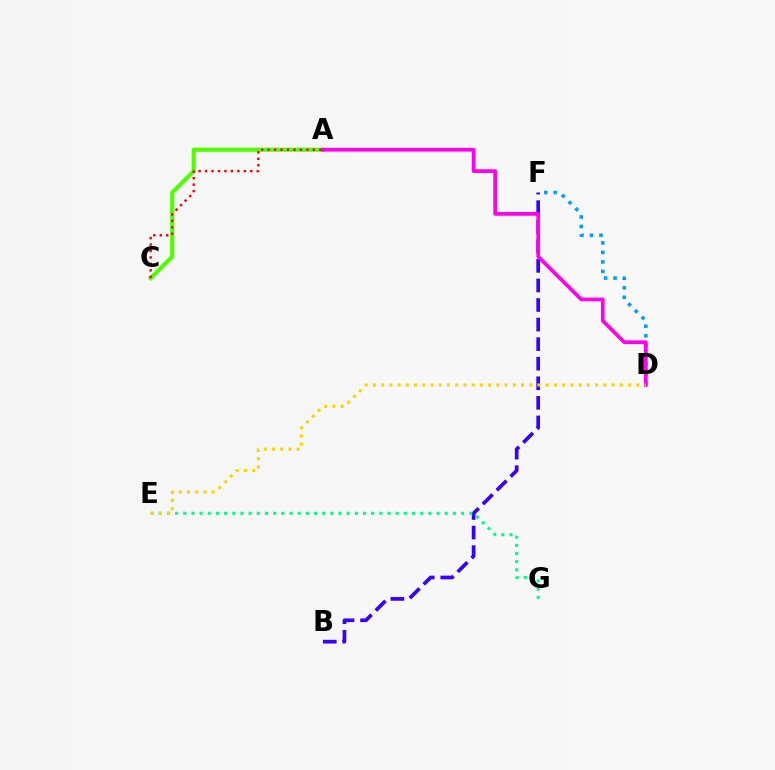{('A', 'C'): [{'color': '#4fff00', 'line_style': 'solid', 'thickness': 2.97}, {'color': '#ff0000', 'line_style': 'dotted', 'thickness': 1.75}], ('B', 'F'): [{'color': '#3700ff', 'line_style': 'dashed', 'thickness': 2.66}], ('D', 'F'): [{'color': '#009eff', 'line_style': 'dotted', 'thickness': 2.58}], ('A', 'D'): [{'color': '#ff00ed', 'line_style': 'solid', 'thickness': 2.68}], ('E', 'G'): [{'color': '#00ff86', 'line_style': 'dotted', 'thickness': 2.22}], ('D', 'E'): [{'color': '#ffd500', 'line_style': 'dotted', 'thickness': 2.24}]}